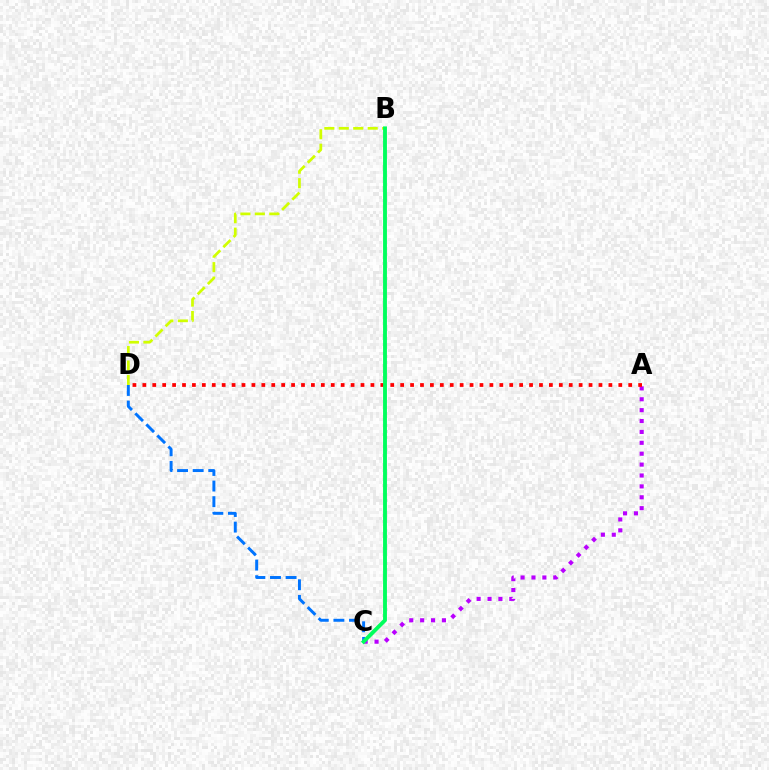{('A', 'C'): [{'color': '#b900ff', 'line_style': 'dotted', 'thickness': 2.96}], ('A', 'D'): [{'color': '#ff0000', 'line_style': 'dotted', 'thickness': 2.69}], ('C', 'D'): [{'color': '#0074ff', 'line_style': 'dashed', 'thickness': 2.12}], ('B', 'D'): [{'color': '#d1ff00', 'line_style': 'dashed', 'thickness': 1.96}], ('B', 'C'): [{'color': '#00ff5c', 'line_style': 'solid', 'thickness': 2.78}]}